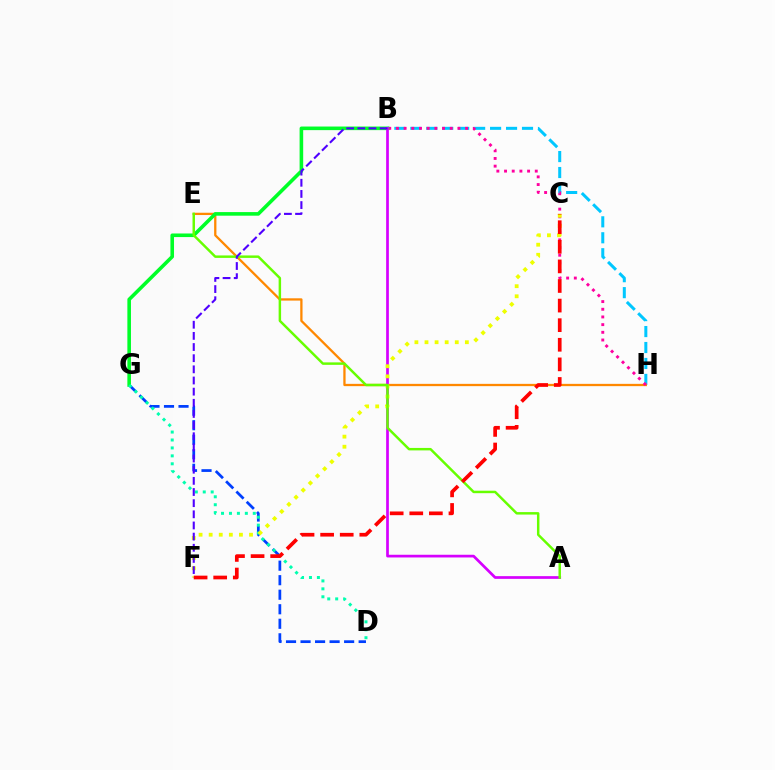{('D', 'G'): [{'color': '#003fff', 'line_style': 'dashed', 'thickness': 1.97}, {'color': '#00ffaf', 'line_style': 'dotted', 'thickness': 2.16}], ('B', 'H'): [{'color': '#00c7ff', 'line_style': 'dashed', 'thickness': 2.17}, {'color': '#ff00a0', 'line_style': 'dotted', 'thickness': 2.09}], ('E', 'H'): [{'color': '#ff8800', 'line_style': 'solid', 'thickness': 1.65}], ('B', 'G'): [{'color': '#00ff27', 'line_style': 'solid', 'thickness': 2.59}], ('A', 'B'): [{'color': '#d600ff', 'line_style': 'solid', 'thickness': 1.95}], ('C', 'F'): [{'color': '#eeff00', 'line_style': 'dotted', 'thickness': 2.74}, {'color': '#ff0000', 'line_style': 'dashed', 'thickness': 2.66}], ('A', 'E'): [{'color': '#66ff00', 'line_style': 'solid', 'thickness': 1.78}], ('B', 'F'): [{'color': '#4f00ff', 'line_style': 'dashed', 'thickness': 1.51}]}